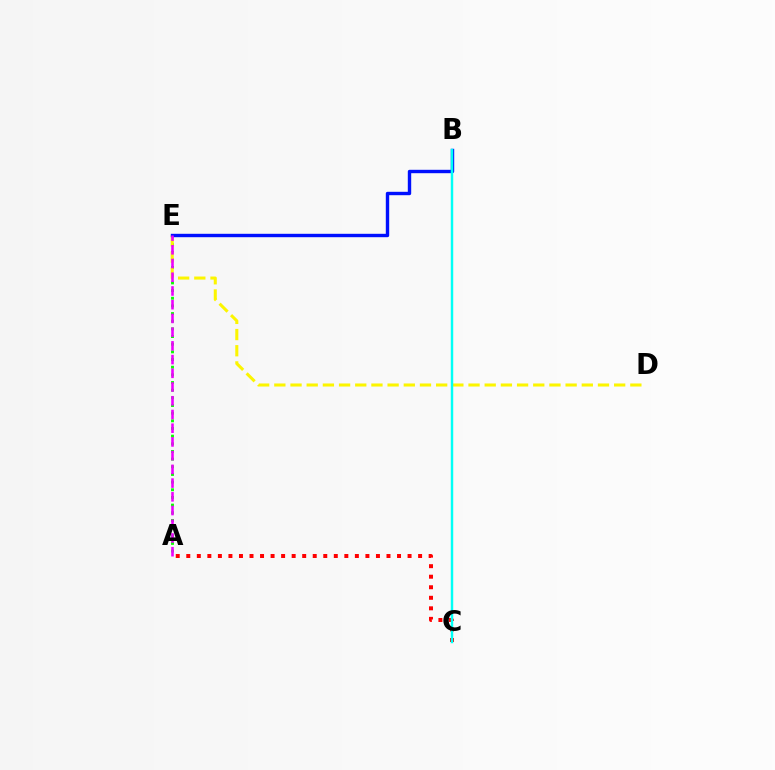{('A', 'E'): [{'color': '#08ff00', 'line_style': 'dotted', 'thickness': 2.08}, {'color': '#ee00ff', 'line_style': 'dashed', 'thickness': 1.86}], ('D', 'E'): [{'color': '#fcf500', 'line_style': 'dashed', 'thickness': 2.2}], ('B', 'E'): [{'color': '#0010ff', 'line_style': 'solid', 'thickness': 2.45}], ('A', 'C'): [{'color': '#ff0000', 'line_style': 'dotted', 'thickness': 2.86}], ('B', 'C'): [{'color': '#00fff6', 'line_style': 'solid', 'thickness': 1.77}]}